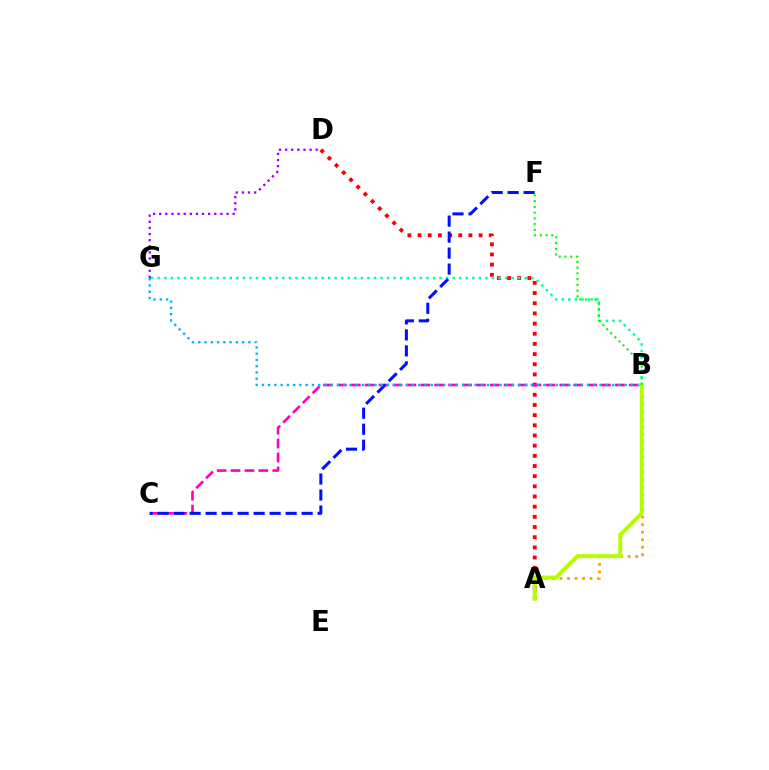{('A', 'D'): [{'color': '#ff0000', 'line_style': 'dotted', 'thickness': 2.76}], ('A', 'B'): [{'color': '#ffa500', 'line_style': 'dotted', 'thickness': 2.04}, {'color': '#b3ff00', 'line_style': 'solid', 'thickness': 2.84}], ('B', 'G'): [{'color': '#00ff9d', 'line_style': 'dotted', 'thickness': 1.78}, {'color': '#00b5ff', 'line_style': 'dotted', 'thickness': 1.7}], ('B', 'C'): [{'color': '#ff00bd', 'line_style': 'dashed', 'thickness': 1.89}], ('D', 'G'): [{'color': '#9b00ff', 'line_style': 'dotted', 'thickness': 1.66}], ('C', 'F'): [{'color': '#0010ff', 'line_style': 'dashed', 'thickness': 2.17}], ('B', 'F'): [{'color': '#08ff00', 'line_style': 'dotted', 'thickness': 1.56}]}